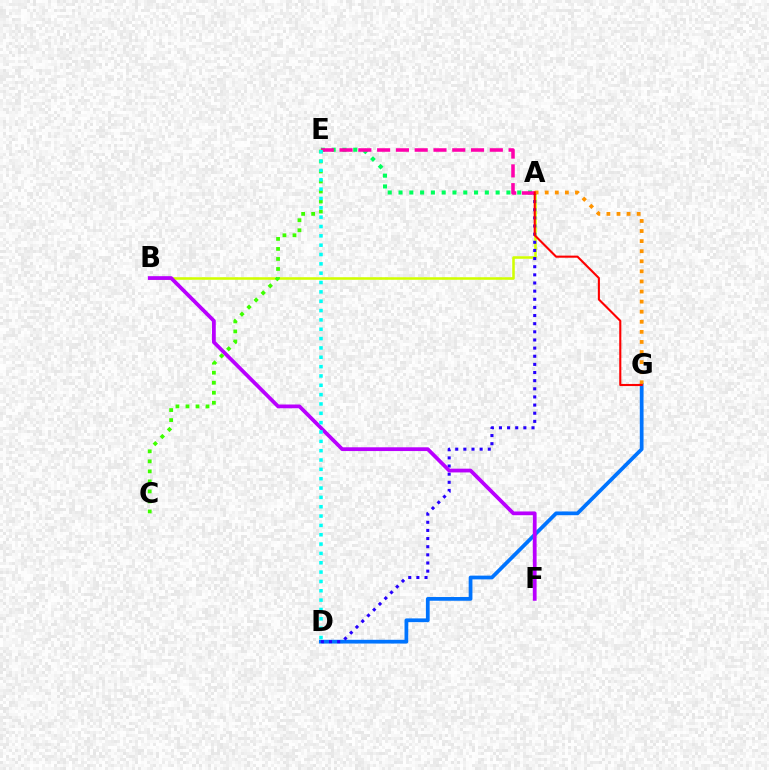{('A', 'E'): [{'color': '#00ff5c', 'line_style': 'dotted', 'thickness': 2.93}, {'color': '#ff00ac', 'line_style': 'dashed', 'thickness': 2.55}], ('D', 'G'): [{'color': '#0074ff', 'line_style': 'solid', 'thickness': 2.7}], ('A', 'B'): [{'color': '#d1ff00', 'line_style': 'solid', 'thickness': 1.83}], ('A', 'D'): [{'color': '#2500ff', 'line_style': 'dotted', 'thickness': 2.21}], ('A', 'G'): [{'color': '#ff9400', 'line_style': 'dotted', 'thickness': 2.74}, {'color': '#ff0000', 'line_style': 'solid', 'thickness': 1.52}], ('B', 'F'): [{'color': '#b900ff', 'line_style': 'solid', 'thickness': 2.71}], ('C', 'E'): [{'color': '#3dff00', 'line_style': 'dotted', 'thickness': 2.72}], ('D', 'E'): [{'color': '#00fff6', 'line_style': 'dotted', 'thickness': 2.54}]}